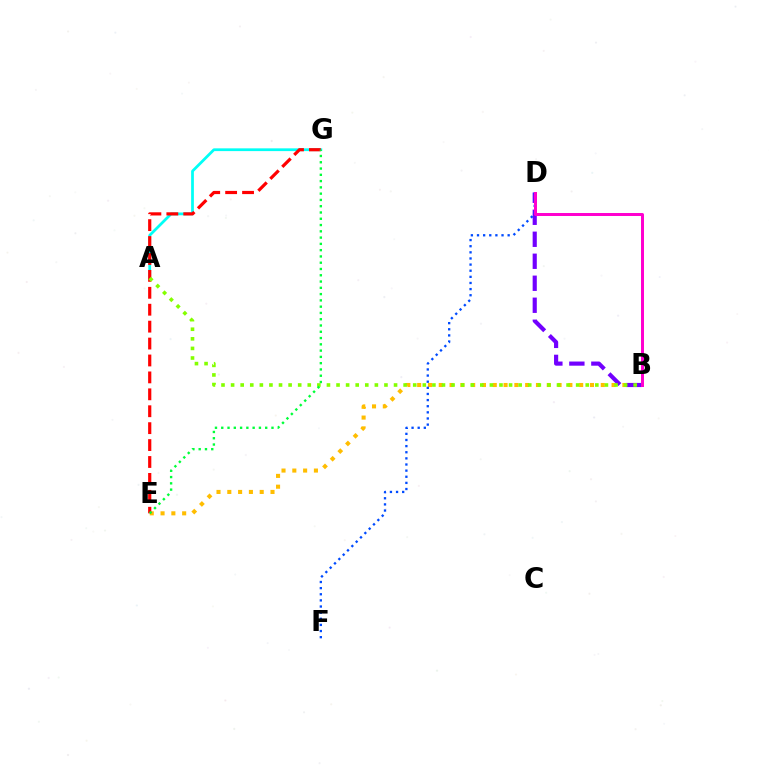{('B', 'E'): [{'color': '#ffbd00', 'line_style': 'dotted', 'thickness': 2.93}], ('B', 'D'): [{'color': '#7200ff', 'line_style': 'dashed', 'thickness': 2.99}, {'color': '#ff00cf', 'line_style': 'solid', 'thickness': 2.14}], ('D', 'F'): [{'color': '#004bff', 'line_style': 'dotted', 'thickness': 1.67}], ('A', 'G'): [{'color': '#00fff6', 'line_style': 'solid', 'thickness': 1.99}], ('E', 'G'): [{'color': '#ff0000', 'line_style': 'dashed', 'thickness': 2.3}, {'color': '#00ff39', 'line_style': 'dotted', 'thickness': 1.71}], ('A', 'B'): [{'color': '#84ff00', 'line_style': 'dotted', 'thickness': 2.6}]}